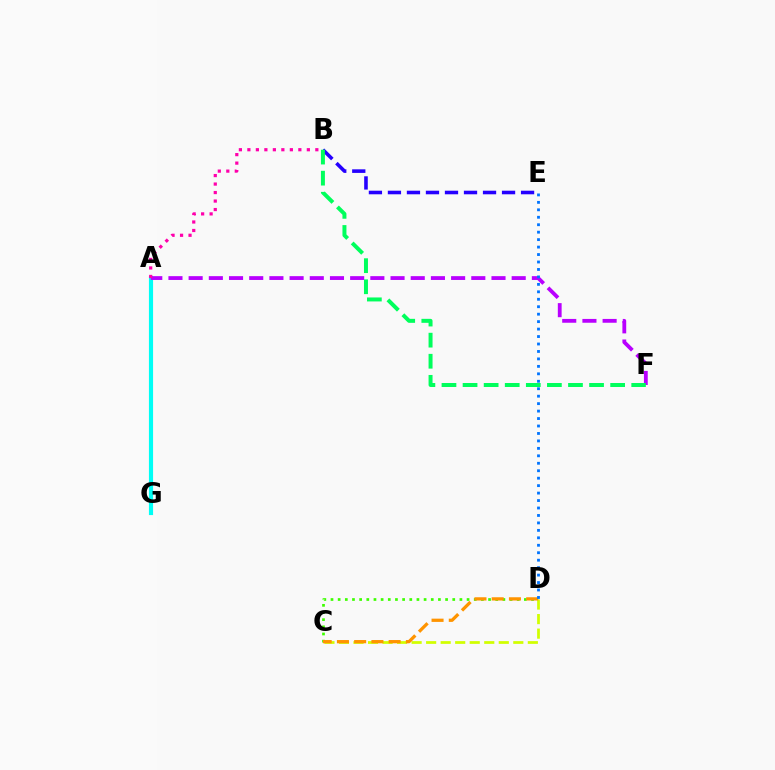{('A', 'G'): [{'color': '#ff0000', 'line_style': 'dotted', 'thickness': 1.96}, {'color': '#00fff6', 'line_style': 'solid', 'thickness': 2.99}], ('C', 'D'): [{'color': '#3dff00', 'line_style': 'dotted', 'thickness': 1.95}, {'color': '#d1ff00', 'line_style': 'dashed', 'thickness': 1.97}, {'color': '#ff9400', 'line_style': 'dashed', 'thickness': 2.34}], ('B', 'E'): [{'color': '#2500ff', 'line_style': 'dashed', 'thickness': 2.58}], ('A', 'F'): [{'color': '#b900ff', 'line_style': 'dashed', 'thickness': 2.74}], ('D', 'E'): [{'color': '#0074ff', 'line_style': 'dotted', 'thickness': 2.03}], ('A', 'B'): [{'color': '#ff00ac', 'line_style': 'dotted', 'thickness': 2.31}], ('B', 'F'): [{'color': '#00ff5c', 'line_style': 'dashed', 'thickness': 2.86}]}